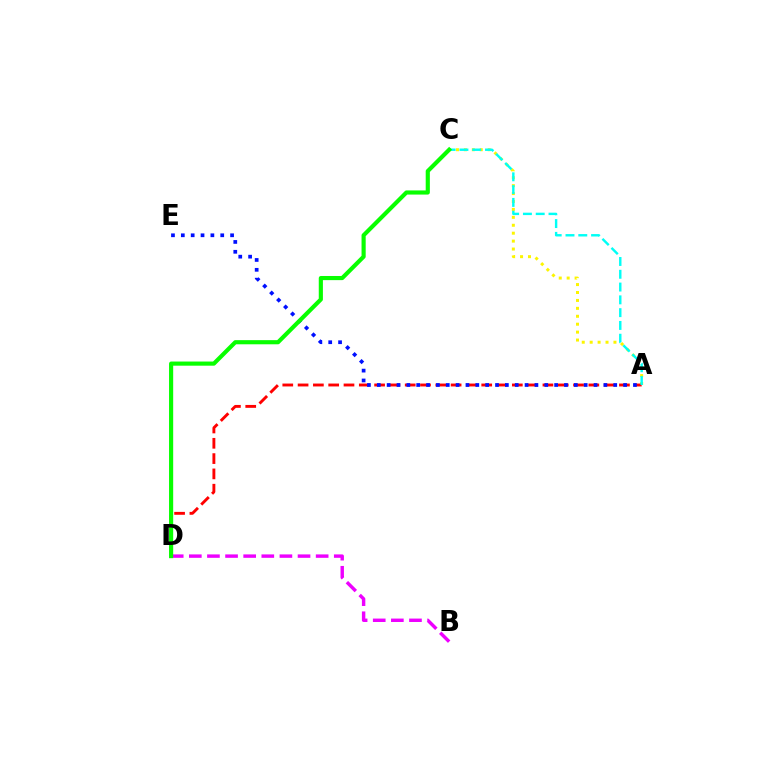{('B', 'D'): [{'color': '#ee00ff', 'line_style': 'dashed', 'thickness': 2.46}], ('A', 'C'): [{'color': '#fcf500', 'line_style': 'dotted', 'thickness': 2.15}, {'color': '#00fff6', 'line_style': 'dashed', 'thickness': 1.74}], ('A', 'D'): [{'color': '#ff0000', 'line_style': 'dashed', 'thickness': 2.08}], ('A', 'E'): [{'color': '#0010ff', 'line_style': 'dotted', 'thickness': 2.68}], ('C', 'D'): [{'color': '#08ff00', 'line_style': 'solid', 'thickness': 2.98}]}